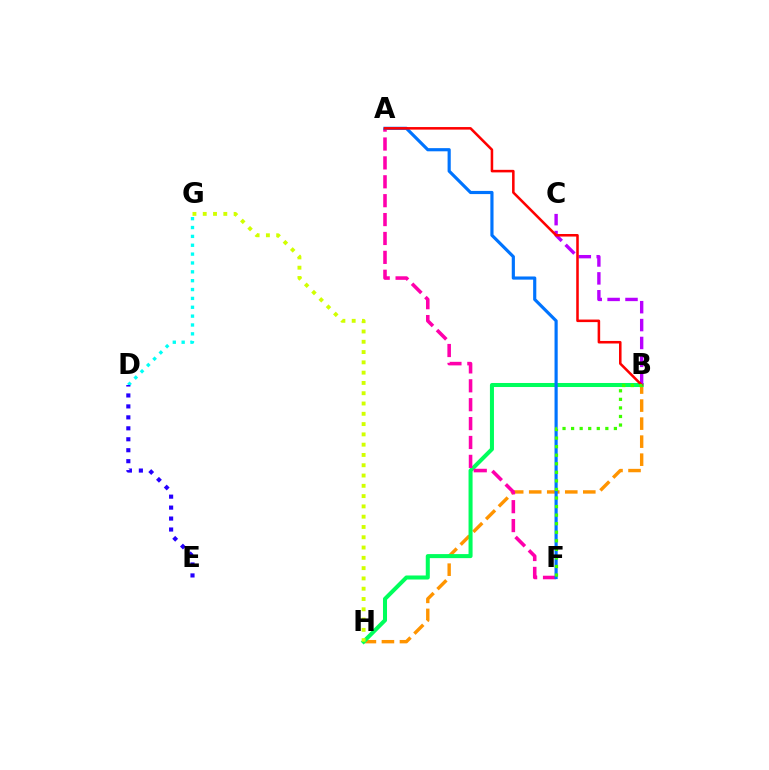{('D', 'G'): [{'color': '#00fff6', 'line_style': 'dotted', 'thickness': 2.41}], ('B', 'H'): [{'color': '#ff9400', 'line_style': 'dashed', 'thickness': 2.45}, {'color': '#00ff5c', 'line_style': 'solid', 'thickness': 2.9}], ('B', 'C'): [{'color': '#b900ff', 'line_style': 'dashed', 'thickness': 2.43}], ('A', 'F'): [{'color': '#ff00ac', 'line_style': 'dashed', 'thickness': 2.57}, {'color': '#0074ff', 'line_style': 'solid', 'thickness': 2.28}], ('G', 'H'): [{'color': '#d1ff00', 'line_style': 'dotted', 'thickness': 2.8}], ('A', 'B'): [{'color': '#ff0000', 'line_style': 'solid', 'thickness': 1.83}], ('B', 'F'): [{'color': '#3dff00', 'line_style': 'dotted', 'thickness': 2.33}], ('D', 'E'): [{'color': '#2500ff', 'line_style': 'dotted', 'thickness': 2.98}]}